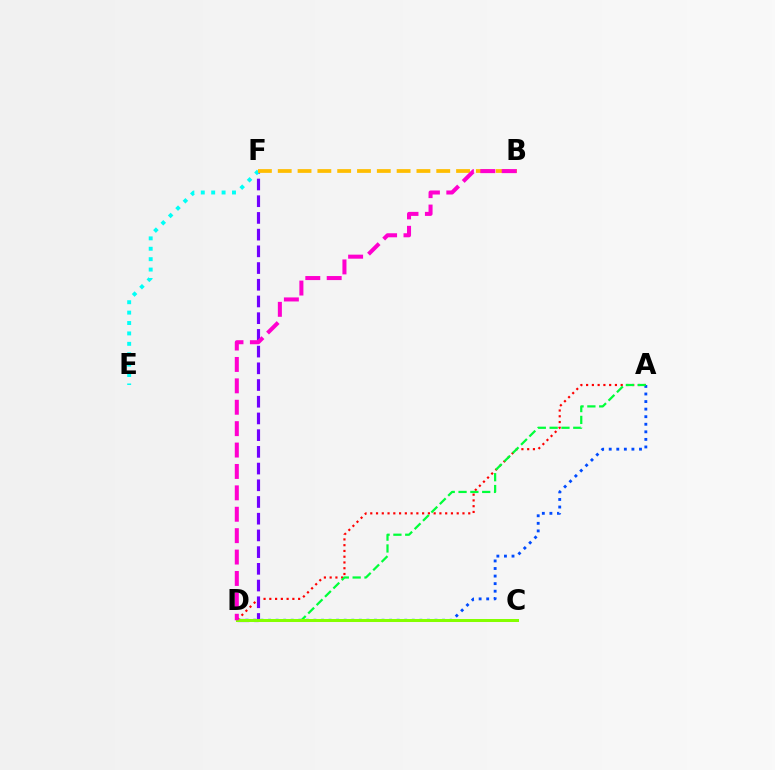{('A', 'D'): [{'color': '#ff0000', 'line_style': 'dotted', 'thickness': 1.57}, {'color': '#004bff', 'line_style': 'dotted', 'thickness': 2.06}, {'color': '#00ff39', 'line_style': 'dashed', 'thickness': 1.61}], ('D', 'F'): [{'color': '#7200ff', 'line_style': 'dashed', 'thickness': 2.27}], ('E', 'F'): [{'color': '#00fff6', 'line_style': 'dotted', 'thickness': 2.83}], ('B', 'F'): [{'color': '#ffbd00', 'line_style': 'dashed', 'thickness': 2.69}], ('C', 'D'): [{'color': '#84ff00', 'line_style': 'solid', 'thickness': 2.17}], ('B', 'D'): [{'color': '#ff00cf', 'line_style': 'dashed', 'thickness': 2.91}]}